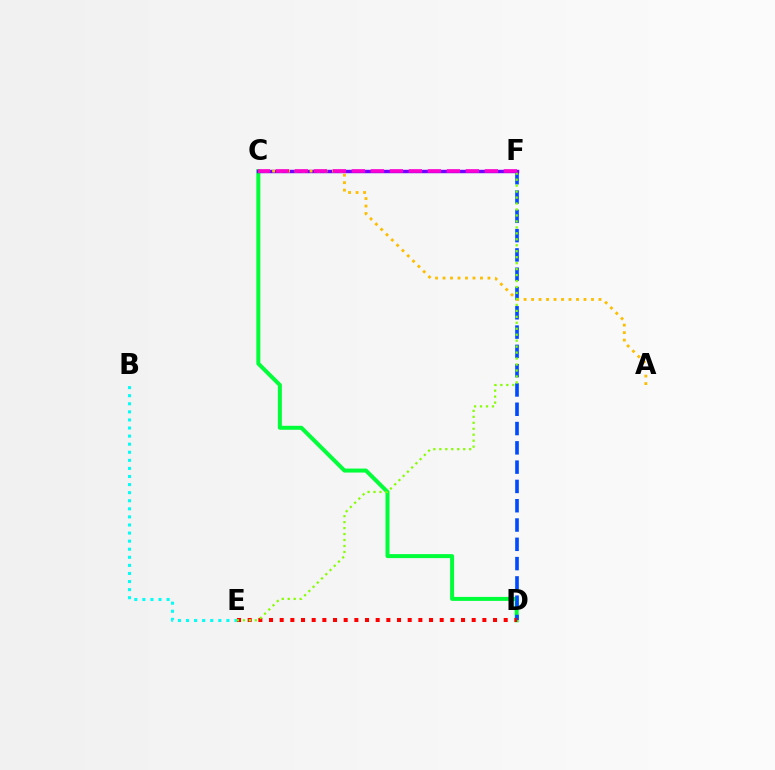{('B', 'E'): [{'color': '#00fff6', 'line_style': 'dotted', 'thickness': 2.2}], ('C', 'D'): [{'color': '#00ff39', 'line_style': 'solid', 'thickness': 2.87}], ('D', 'F'): [{'color': '#004bff', 'line_style': 'dashed', 'thickness': 2.62}], ('C', 'F'): [{'color': '#7200ff', 'line_style': 'solid', 'thickness': 2.47}, {'color': '#ff00cf', 'line_style': 'dashed', 'thickness': 2.58}], ('D', 'E'): [{'color': '#ff0000', 'line_style': 'dotted', 'thickness': 2.9}], ('A', 'C'): [{'color': '#ffbd00', 'line_style': 'dotted', 'thickness': 2.03}], ('E', 'F'): [{'color': '#84ff00', 'line_style': 'dotted', 'thickness': 1.62}]}